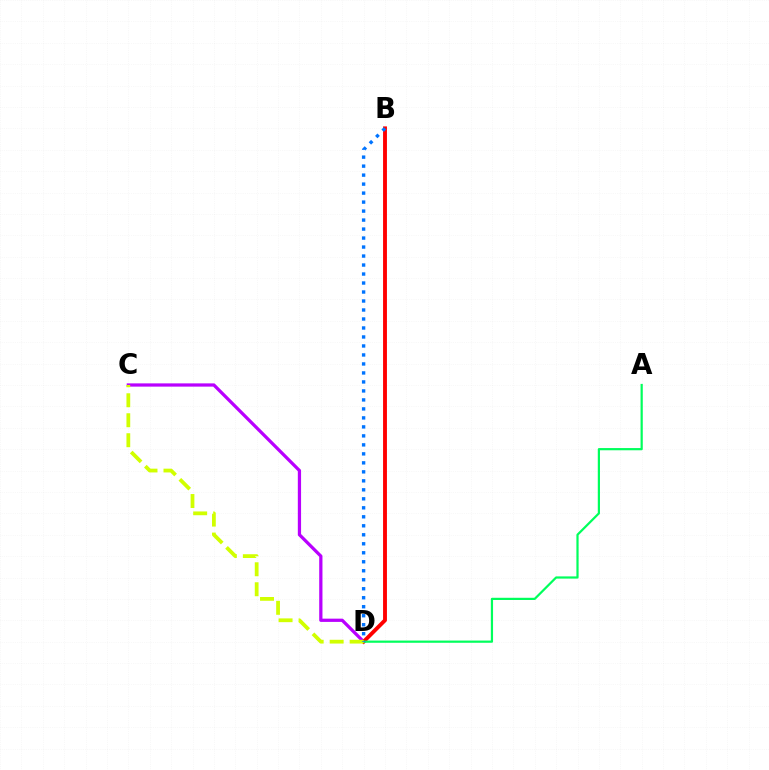{('C', 'D'): [{'color': '#b900ff', 'line_style': 'solid', 'thickness': 2.34}, {'color': '#d1ff00', 'line_style': 'dashed', 'thickness': 2.71}], ('B', 'D'): [{'color': '#ff0000', 'line_style': 'solid', 'thickness': 2.79}, {'color': '#0074ff', 'line_style': 'dotted', 'thickness': 2.44}], ('A', 'D'): [{'color': '#00ff5c', 'line_style': 'solid', 'thickness': 1.59}]}